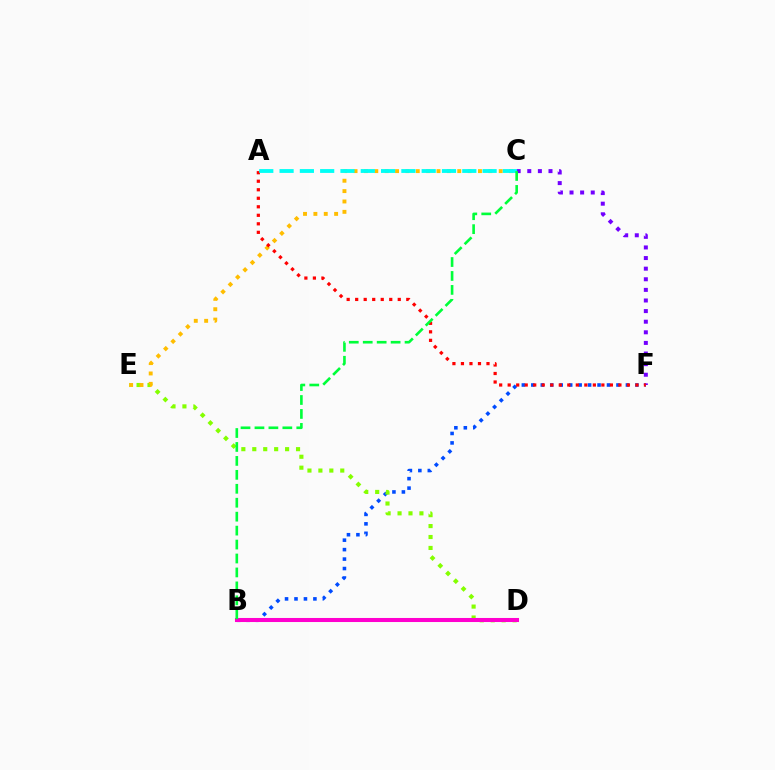{('B', 'F'): [{'color': '#004bff', 'line_style': 'dotted', 'thickness': 2.57}], ('C', 'F'): [{'color': '#7200ff', 'line_style': 'dotted', 'thickness': 2.88}], ('D', 'E'): [{'color': '#84ff00', 'line_style': 'dotted', 'thickness': 2.97}], ('B', 'D'): [{'color': '#ff00cf', 'line_style': 'solid', 'thickness': 2.92}], ('C', 'E'): [{'color': '#ffbd00', 'line_style': 'dotted', 'thickness': 2.82}], ('A', 'F'): [{'color': '#ff0000', 'line_style': 'dotted', 'thickness': 2.31}], ('A', 'C'): [{'color': '#00fff6', 'line_style': 'dashed', 'thickness': 2.76}], ('B', 'C'): [{'color': '#00ff39', 'line_style': 'dashed', 'thickness': 1.89}]}